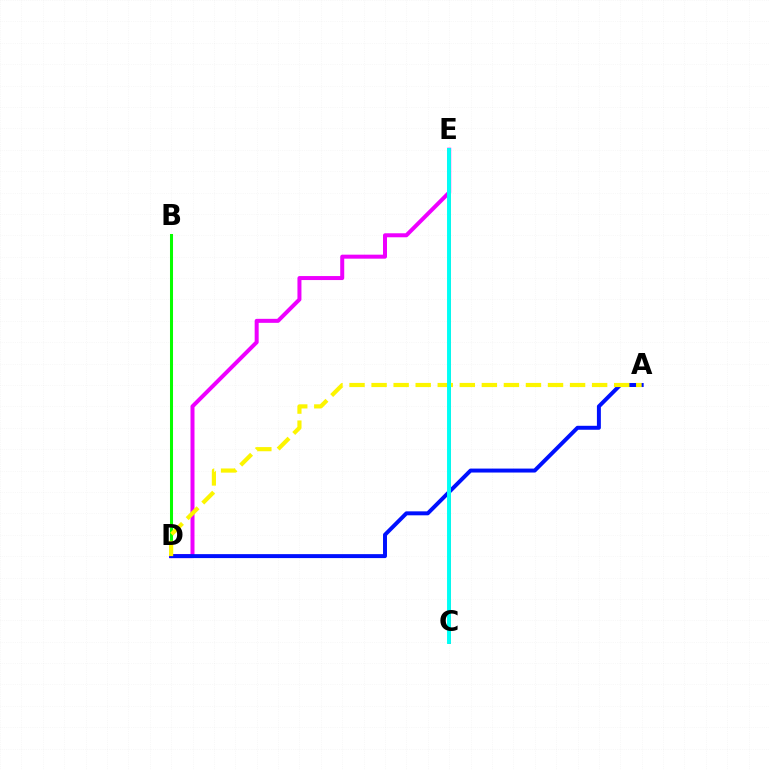{('D', 'E'): [{'color': '#ee00ff', 'line_style': 'solid', 'thickness': 2.88}], ('B', 'D'): [{'color': '#08ff00', 'line_style': 'solid', 'thickness': 2.19}], ('C', 'E'): [{'color': '#ff0000', 'line_style': 'solid', 'thickness': 2.14}, {'color': '#00fff6', 'line_style': 'solid', 'thickness': 2.83}], ('A', 'D'): [{'color': '#0010ff', 'line_style': 'solid', 'thickness': 2.85}, {'color': '#fcf500', 'line_style': 'dashed', 'thickness': 3.0}]}